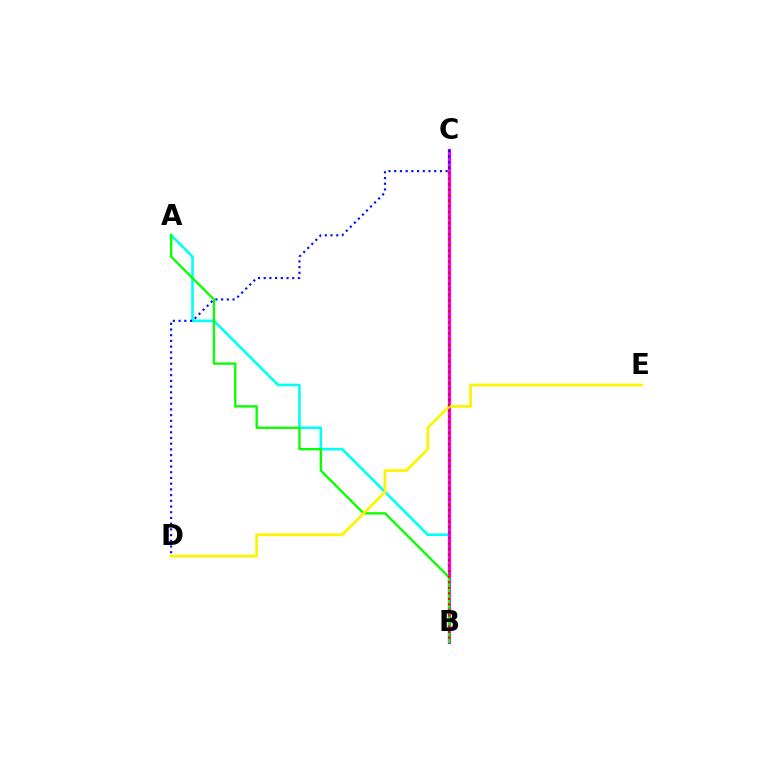{('A', 'B'): [{'color': '#00fff6', 'line_style': 'solid', 'thickness': 1.88}, {'color': '#08ff00', 'line_style': 'solid', 'thickness': 1.68}], ('B', 'C'): [{'color': '#ee00ff', 'line_style': 'solid', 'thickness': 2.3}, {'color': '#ff0000', 'line_style': 'dotted', 'thickness': 1.5}], ('D', 'E'): [{'color': '#fcf500', 'line_style': 'solid', 'thickness': 2.0}], ('C', 'D'): [{'color': '#0010ff', 'line_style': 'dotted', 'thickness': 1.55}]}